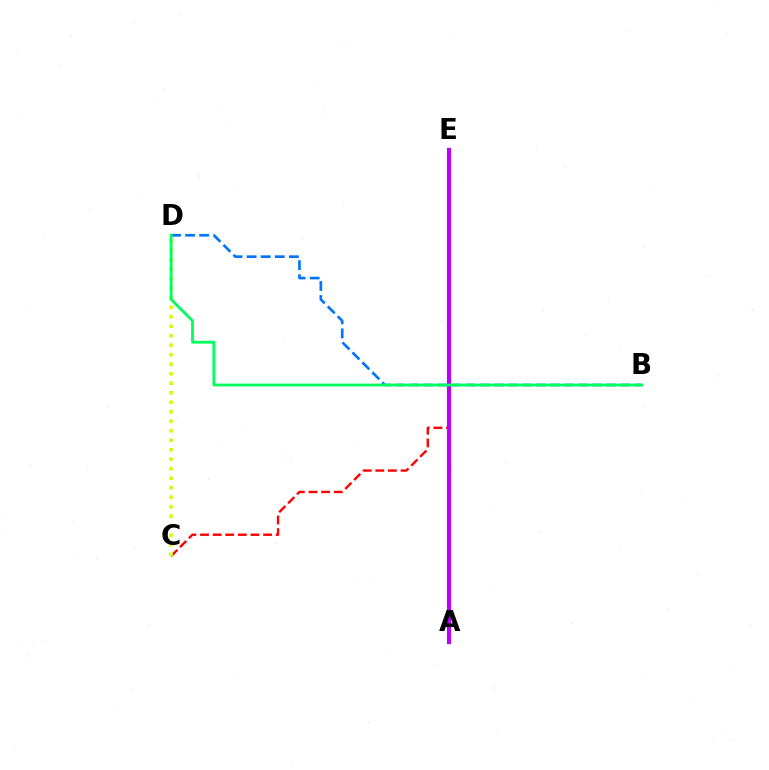{('B', 'D'): [{'color': '#0074ff', 'line_style': 'dashed', 'thickness': 1.91}, {'color': '#00ff5c', 'line_style': 'solid', 'thickness': 2.02}], ('C', 'E'): [{'color': '#ff0000', 'line_style': 'dashed', 'thickness': 1.71}], ('A', 'E'): [{'color': '#b900ff', 'line_style': 'solid', 'thickness': 2.99}], ('C', 'D'): [{'color': '#d1ff00', 'line_style': 'dotted', 'thickness': 2.58}]}